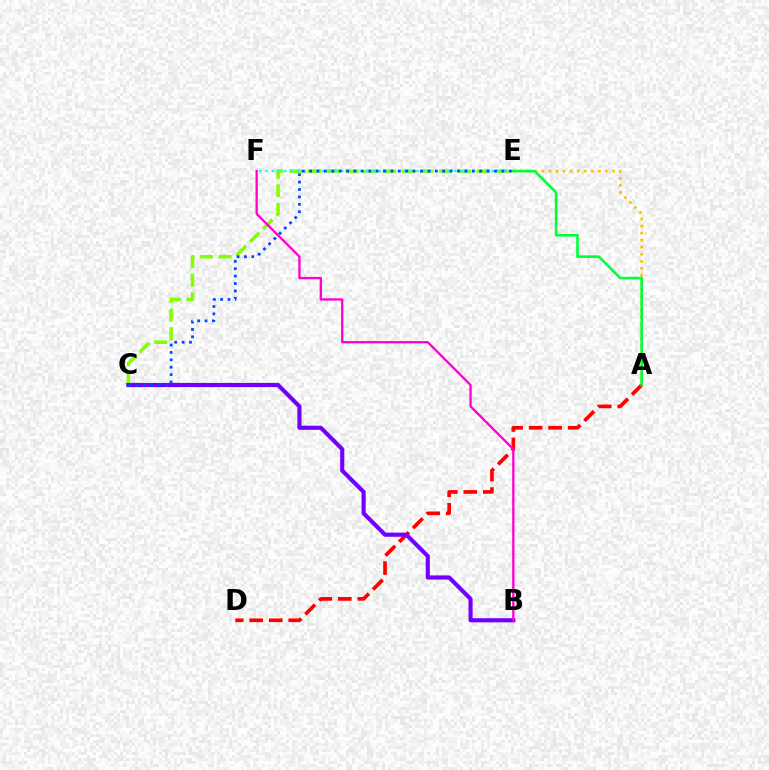{('A', 'D'): [{'color': '#ff0000', 'line_style': 'dashed', 'thickness': 2.65}], ('C', 'E'): [{'color': '#84ff00', 'line_style': 'dashed', 'thickness': 2.55}, {'color': '#004bff', 'line_style': 'dotted', 'thickness': 2.01}], ('A', 'E'): [{'color': '#ffbd00', 'line_style': 'dotted', 'thickness': 1.92}, {'color': '#00ff39', 'line_style': 'solid', 'thickness': 1.86}], ('E', 'F'): [{'color': '#00fff6', 'line_style': 'dotted', 'thickness': 1.71}], ('B', 'C'): [{'color': '#7200ff', 'line_style': 'solid', 'thickness': 2.98}], ('B', 'F'): [{'color': '#ff00cf', 'line_style': 'solid', 'thickness': 1.67}]}